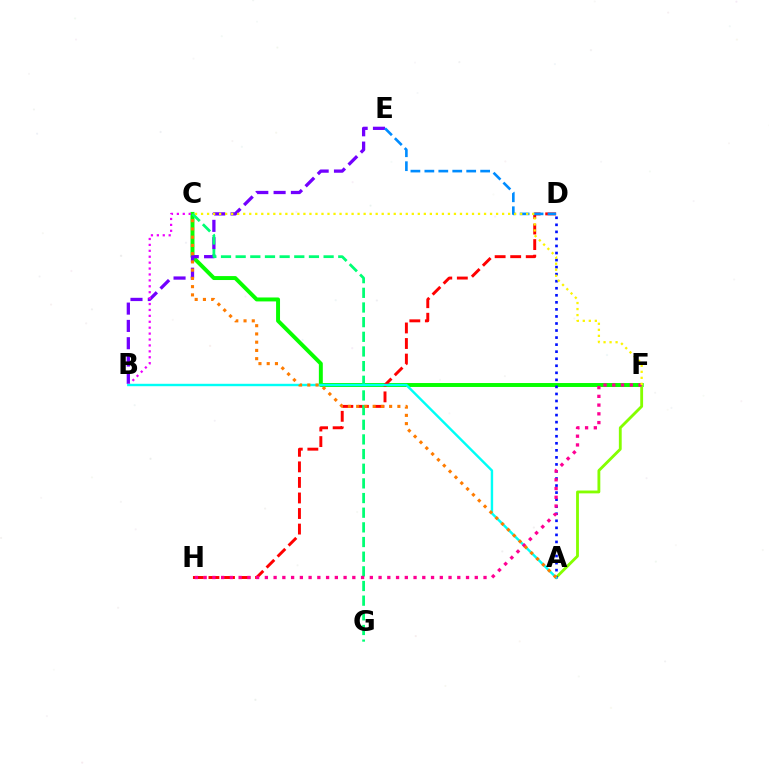{('C', 'F'): [{'color': '#08ff00', 'line_style': 'solid', 'thickness': 2.84}, {'color': '#fcf500', 'line_style': 'dotted', 'thickness': 1.64}], ('A', 'F'): [{'color': '#84ff00', 'line_style': 'solid', 'thickness': 2.04}], ('B', 'E'): [{'color': '#7200ff', 'line_style': 'dashed', 'thickness': 2.35}], ('B', 'C'): [{'color': '#ee00ff', 'line_style': 'dotted', 'thickness': 1.61}], ('D', 'H'): [{'color': '#ff0000', 'line_style': 'dashed', 'thickness': 2.11}], ('D', 'E'): [{'color': '#008cff', 'line_style': 'dashed', 'thickness': 1.89}], ('C', 'G'): [{'color': '#00ff74', 'line_style': 'dashed', 'thickness': 1.99}], ('A', 'D'): [{'color': '#0010ff', 'line_style': 'dotted', 'thickness': 1.91}], ('A', 'B'): [{'color': '#00fff6', 'line_style': 'solid', 'thickness': 1.74}], ('F', 'H'): [{'color': '#ff0094', 'line_style': 'dotted', 'thickness': 2.38}], ('A', 'C'): [{'color': '#ff7c00', 'line_style': 'dotted', 'thickness': 2.24}]}